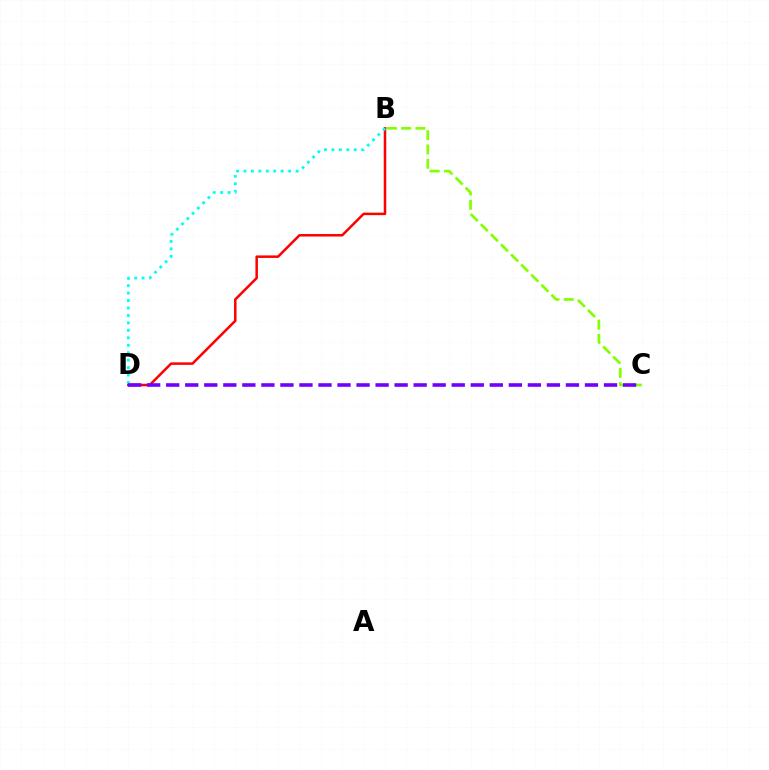{('B', 'C'): [{'color': '#84ff00', 'line_style': 'dashed', 'thickness': 1.94}], ('B', 'D'): [{'color': '#ff0000', 'line_style': 'solid', 'thickness': 1.81}, {'color': '#00fff6', 'line_style': 'dotted', 'thickness': 2.02}], ('C', 'D'): [{'color': '#7200ff', 'line_style': 'dashed', 'thickness': 2.59}]}